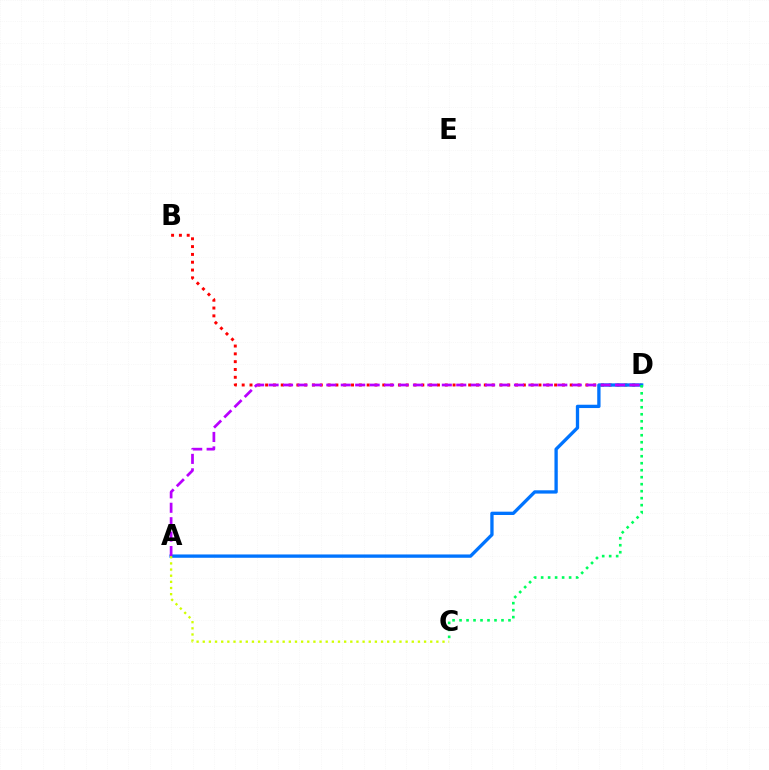{('B', 'D'): [{'color': '#ff0000', 'line_style': 'dotted', 'thickness': 2.12}], ('A', 'D'): [{'color': '#0074ff', 'line_style': 'solid', 'thickness': 2.39}, {'color': '#b900ff', 'line_style': 'dashed', 'thickness': 1.96}], ('A', 'C'): [{'color': '#d1ff00', 'line_style': 'dotted', 'thickness': 1.67}], ('C', 'D'): [{'color': '#00ff5c', 'line_style': 'dotted', 'thickness': 1.9}]}